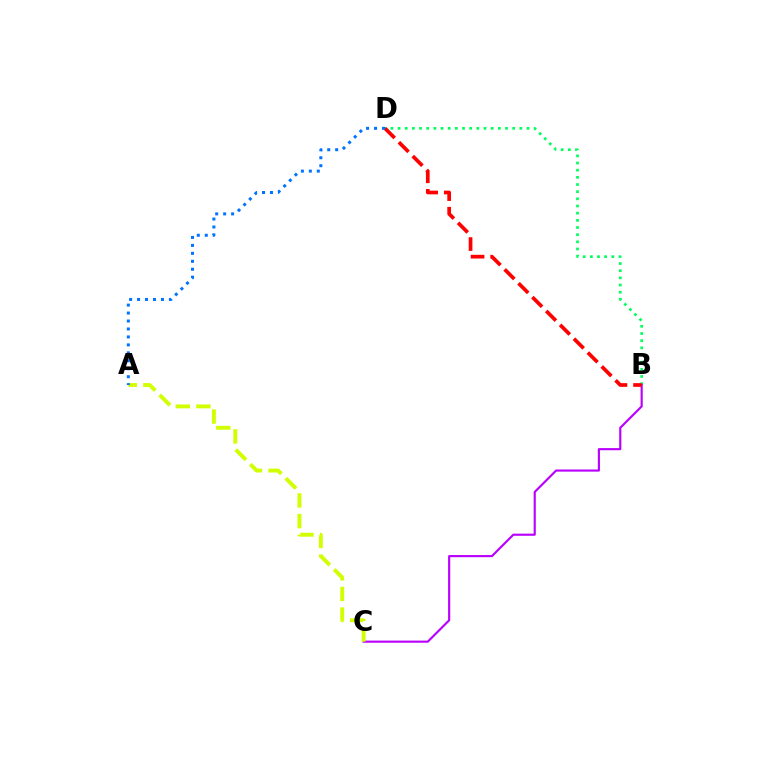{('B', 'D'): [{'color': '#00ff5c', 'line_style': 'dotted', 'thickness': 1.95}, {'color': '#ff0000', 'line_style': 'dashed', 'thickness': 2.66}], ('B', 'C'): [{'color': '#b900ff', 'line_style': 'solid', 'thickness': 1.54}], ('A', 'C'): [{'color': '#d1ff00', 'line_style': 'dashed', 'thickness': 2.8}], ('A', 'D'): [{'color': '#0074ff', 'line_style': 'dotted', 'thickness': 2.16}]}